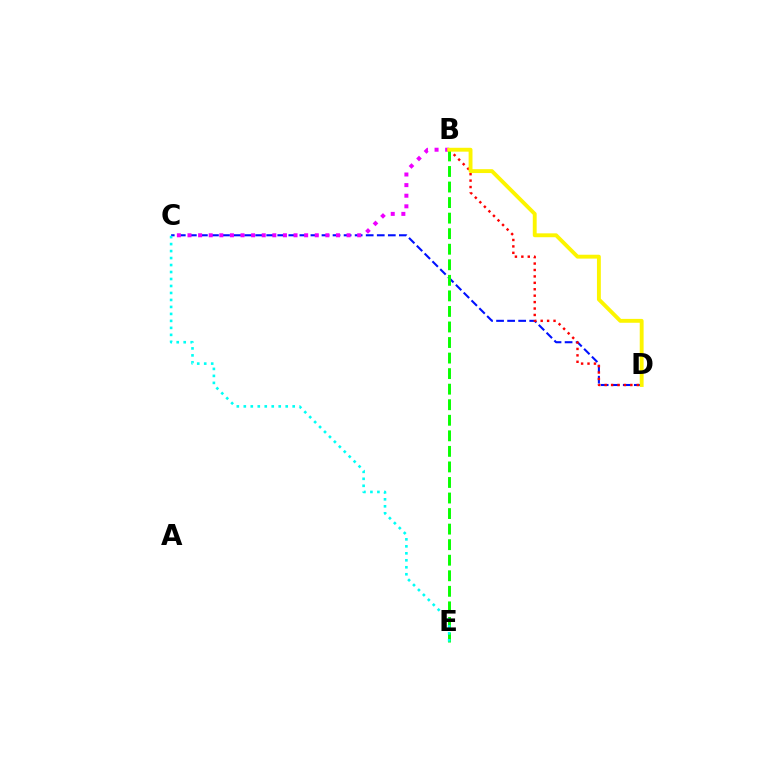{('C', 'D'): [{'color': '#0010ff', 'line_style': 'dashed', 'thickness': 1.5}], ('B', 'D'): [{'color': '#ff0000', 'line_style': 'dotted', 'thickness': 1.75}, {'color': '#fcf500', 'line_style': 'solid', 'thickness': 2.79}], ('B', 'C'): [{'color': '#ee00ff', 'line_style': 'dotted', 'thickness': 2.88}], ('B', 'E'): [{'color': '#08ff00', 'line_style': 'dashed', 'thickness': 2.11}], ('C', 'E'): [{'color': '#00fff6', 'line_style': 'dotted', 'thickness': 1.9}]}